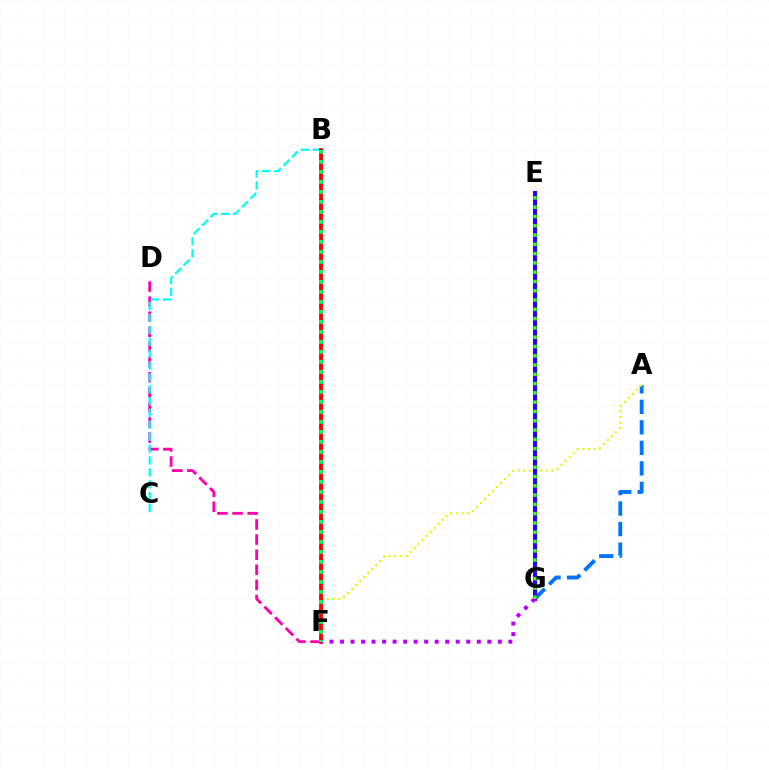{('A', 'G'): [{'color': '#0074ff', 'line_style': 'dashed', 'thickness': 2.79}], ('A', 'F'): [{'color': '#d1ff00', 'line_style': 'dotted', 'thickness': 1.54}], ('D', 'F'): [{'color': '#ff00ac', 'line_style': 'dashed', 'thickness': 2.05}], ('E', 'G'): [{'color': '#2500ff', 'line_style': 'solid', 'thickness': 2.92}, {'color': '#3dff00', 'line_style': 'dotted', 'thickness': 2.52}], ('B', 'C'): [{'color': '#00fff6', 'line_style': 'dashed', 'thickness': 1.61}], ('B', 'F'): [{'color': '#ff9400', 'line_style': 'dotted', 'thickness': 2.76}, {'color': '#ff0000', 'line_style': 'solid', 'thickness': 2.76}, {'color': '#00ff5c', 'line_style': 'dotted', 'thickness': 2.72}], ('F', 'G'): [{'color': '#b900ff', 'line_style': 'dotted', 'thickness': 2.86}]}